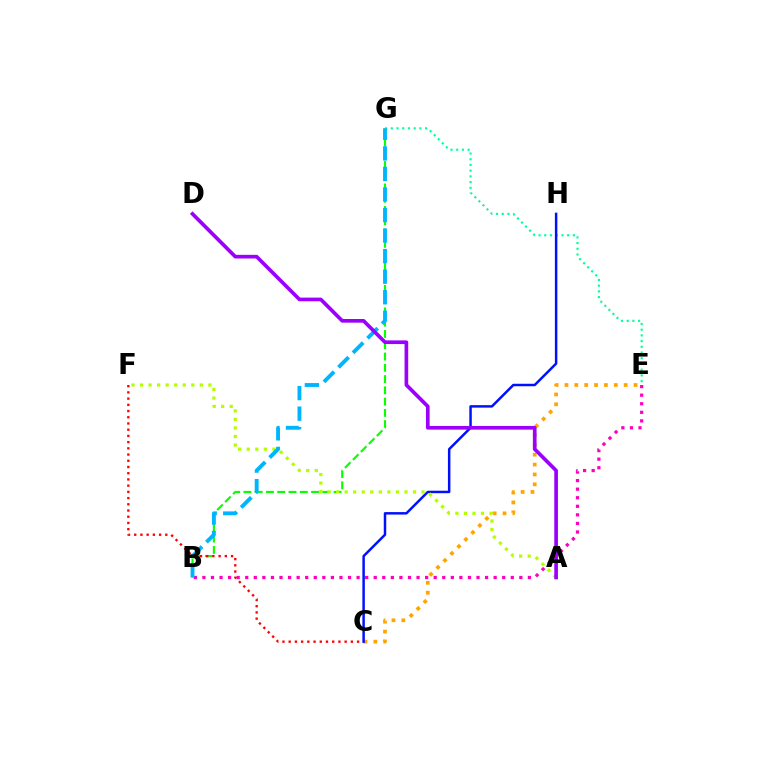{('B', 'G'): [{'color': '#08ff00', 'line_style': 'dashed', 'thickness': 1.53}, {'color': '#00b5ff', 'line_style': 'dashed', 'thickness': 2.79}], ('B', 'E'): [{'color': '#ff00bd', 'line_style': 'dotted', 'thickness': 2.33}], ('E', 'G'): [{'color': '#00ff9d', 'line_style': 'dotted', 'thickness': 1.55}], ('C', 'E'): [{'color': '#ffa500', 'line_style': 'dotted', 'thickness': 2.68}], ('C', 'F'): [{'color': '#ff0000', 'line_style': 'dotted', 'thickness': 1.69}], ('C', 'H'): [{'color': '#0010ff', 'line_style': 'solid', 'thickness': 1.78}], ('A', 'F'): [{'color': '#b3ff00', 'line_style': 'dotted', 'thickness': 2.32}], ('A', 'D'): [{'color': '#9b00ff', 'line_style': 'solid', 'thickness': 2.64}]}